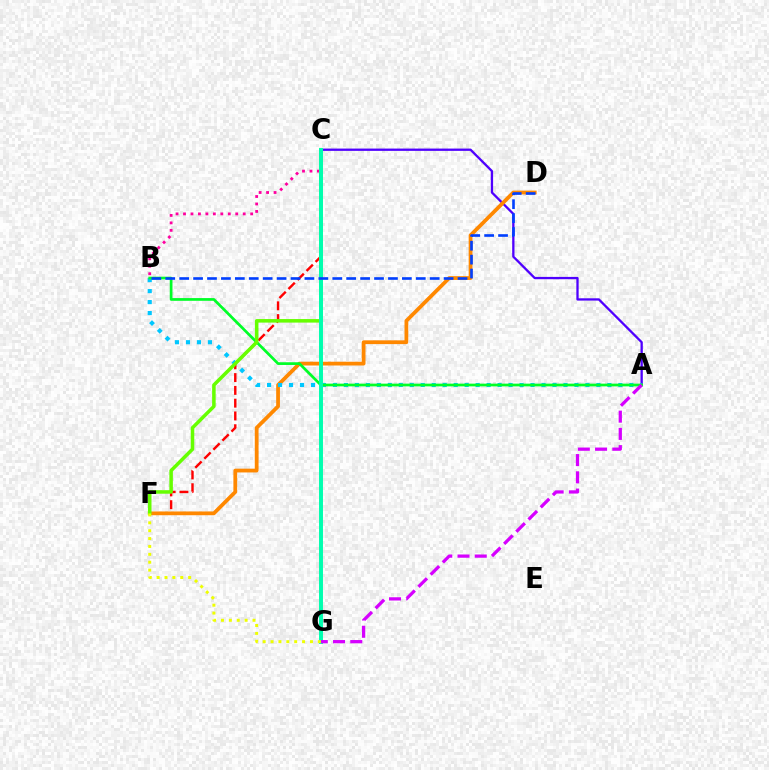{('A', 'C'): [{'color': '#4f00ff', 'line_style': 'solid', 'thickness': 1.66}], ('C', 'F'): [{'color': '#ff0000', 'line_style': 'dashed', 'thickness': 1.74}, {'color': '#66ff00', 'line_style': 'solid', 'thickness': 2.54}], ('D', 'F'): [{'color': '#ff8800', 'line_style': 'solid', 'thickness': 2.71}], ('A', 'B'): [{'color': '#00c7ff', 'line_style': 'dotted', 'thickness': 2.98}, {'color': '#00ff27', 'line_style': 'solid', 'thickness': 1.96}], ('B', 'C'): [{'color': '#ff00a0', 'line_style': 'dotted', 'thickness': 2.03}], ('C', 'G'): [{'color': '#00ffaf', 'line_style': 'solid', 'thickness': 2.84}], ('B', 'D'): [{'color': '#003fff', 'line_style': 'dashed', 'thickness': 1.89}], ('A', 'G'): [{'color': '#d600ff', 'line_style': 'dashed', 'thickness': 2.34}], ('F', 'G'): [{'color': '#eeff00', 'line_style': 'dotted', 'thickness': 2.14}]}